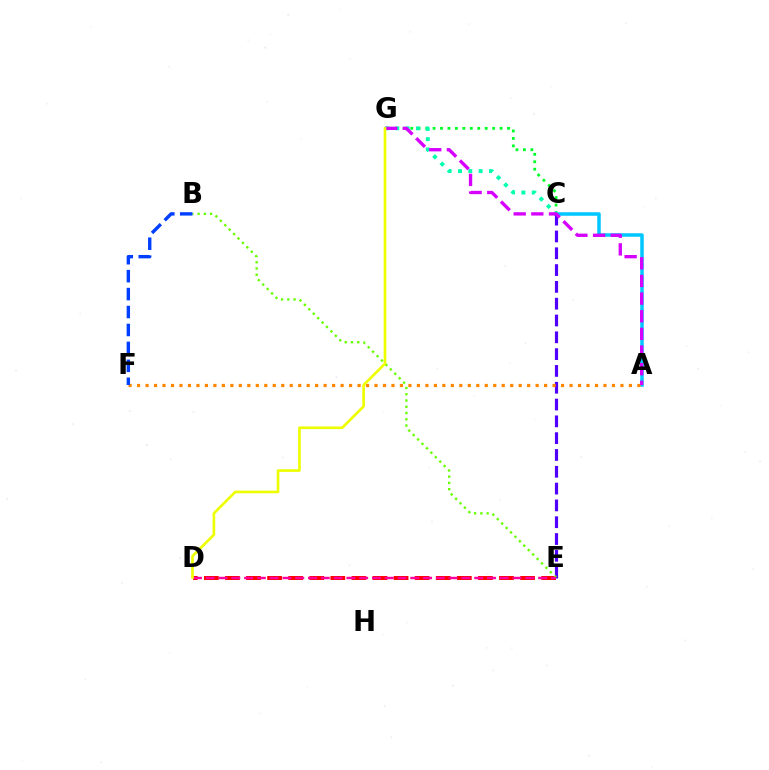{('A', 'C'): [{'color': '#00c7ff', 'line_style': 'solid', 'thickness': 2.53}], ('C', 'E'): [{'color': '#4f00ff', 'line_style': 'dashed', 'thickness': 2.28}], ('C', 'G'): [{'color': '#00ff27', 'line_style': 'dotted', 'thickness': 2.02}, {'color': '#00ffaf', 'line_style': 'dotted', 'thickness': 2.81}], ('D', 'E'): [{'color': '#ff0000', 'line_style': 'dashed', 'thickness': 2.86}, {'color': '#ff00a0', 'line_style': 'dashed', 'thickness': 1.74}], ('B', 'E'): [{'color': '#66ff00', 'line_style': 'dotted', 'thickness': 1.7}], ('A', 'F'): [{'color': '#ff8800', 'line_style': 'dotted', 'thickness': 2.3}], ('A', 'G'): [{'color': '#d600ff', 'line_style': 'dashed', 'thickness': 2.4}], ('D', 'G'): [{'color': '#eeff00', 'line_style': 'solid', 'thickness': 1.92}], ('B', 'F'): [{'color': '#003fff', 'line_style': 'dashed', 'thickness': 2.44}]}